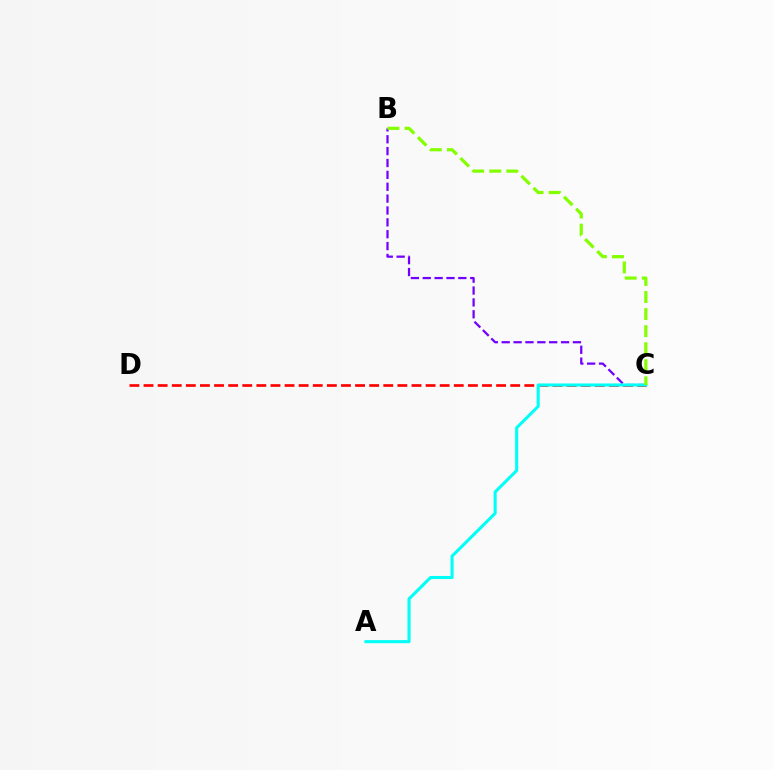{('B', 'C'): [{'color': '#7200ff', 'line_style': 'dashed', 'thickness': 1.61}, {'color': '#84ff00', 'line_style': 'dashed', 'thickness': 2.32}], ('C', 'D'): [{'color': '#ff0000', 'line_style': 'dashed', 'thickness': 1.92}], ('A', 'C'): [{'color': '#00fff6', 'line_style': 'solid', 'thickness': 2.21}]}